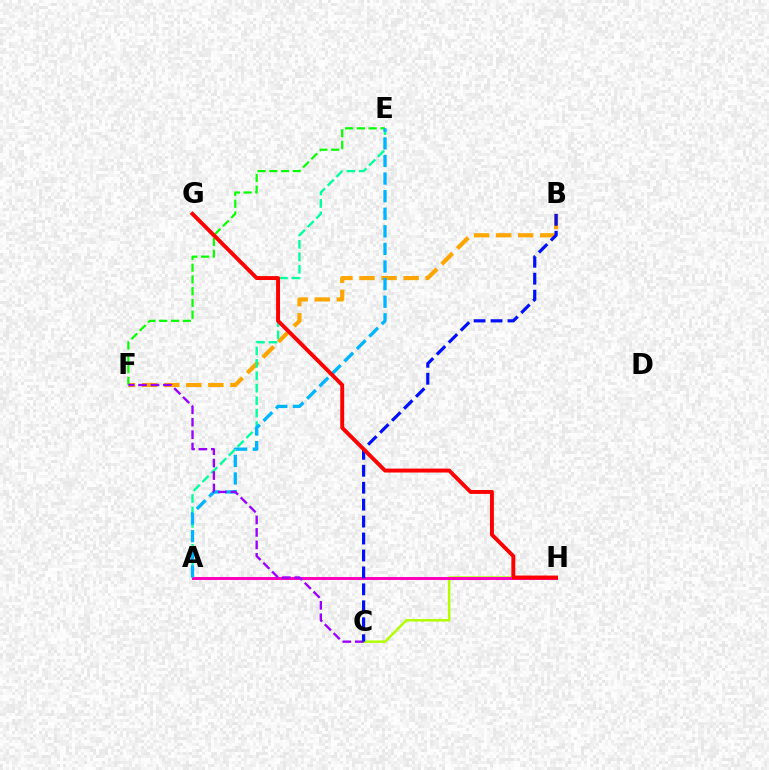{('C', 'H'): [{'color': '#b3ff00', 'line_style': 'solid', 'thickness': 1.78}], ('B', 'F'): [{'color': '#ffa500', 'line_style': 'dashed', 'thickness': 3.0}], ('A', 'E'): [{'color': '#00ff9d', 'line_style': 'dashed', 'thickness': 1.69}, {'color': '#00b5ff', 'line_style': 'dashed', 'thickness': 2.39}], ('A', 'H'): [{'color': '#ff00bd', 'line_style': 'solid', 'thickness': 2.15}], ('E', 'F'): [{'color': '#08ff00', 'line_style': 'dashed', 'thickness': 1.6}], ('C', 'F'): [{'color': '#9b00ff', 'line_style': 'dashed', 'thickness': 1.69}], ('B', 'C'): [{'color': '#0010ff', 'line_style': 'dashed', 'thickness': 2.3}], ('G', 'H'): [{'color': '#ff0000', 'line_style': 'solid', 'thickness': 2.82}]}